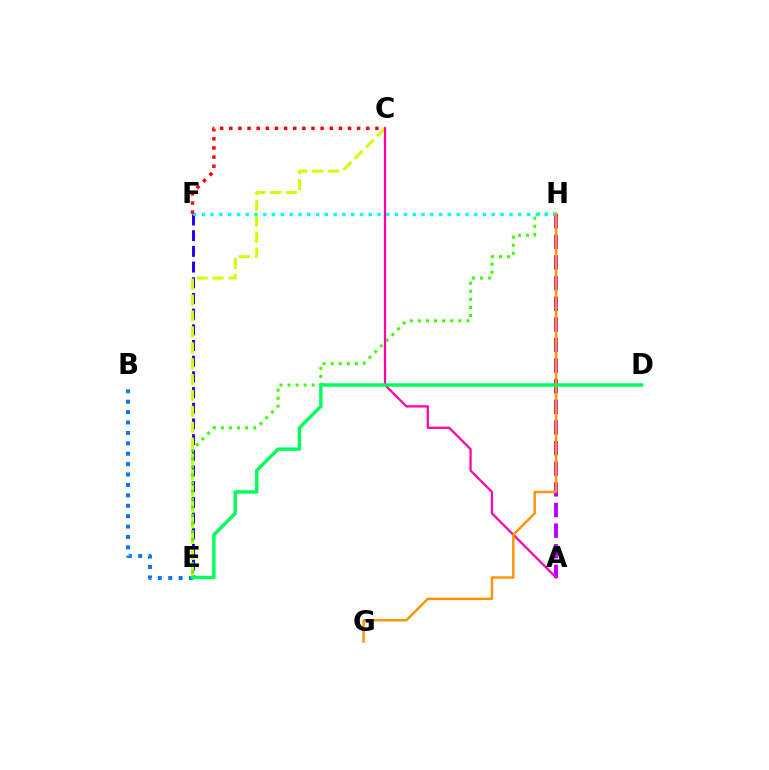{('B', 'E'): [{'color': '#0074ff', 'line_style': 'dotted', 'thickness': 2.83}], ('E', 'F'): [{'color': '#2500ff', 'line_style': 'dashed', 'thickness': 2.13}], ('C', 'E'): [{'color': '#d1ff00', 'line_style': 'dashed', 'thickness': 2.16}], ('A', 'H'): [{'color': '#b900ff', 'line_style': 'dashed', 'thickness': 2.8}], ('E', 'H'): [{'color': '#3dff00', 'line_style': 'dotted', 'thickness': 2.19}], ('F', 'H'): [{'color': '#00fff6', 'line_style': 'dotted', 'thickness': 2.39}], ('C', 'F'): [{'color': '#ff0000', 'line_style': 'dotted', 'thickness': 2.48}], ('A', 'C'): [{'color': '#ff00ac', 'line_style': 'solid', 'thickness': 1.62}], ('G', 'H'): [{'color': '#ff9400', 'line_style': 'solid', 'thickness': 1.77}], ('D', 'E'): [{'color': '#00ff5c', 'line_style': 'solid', 'thickness': 2.47}]}